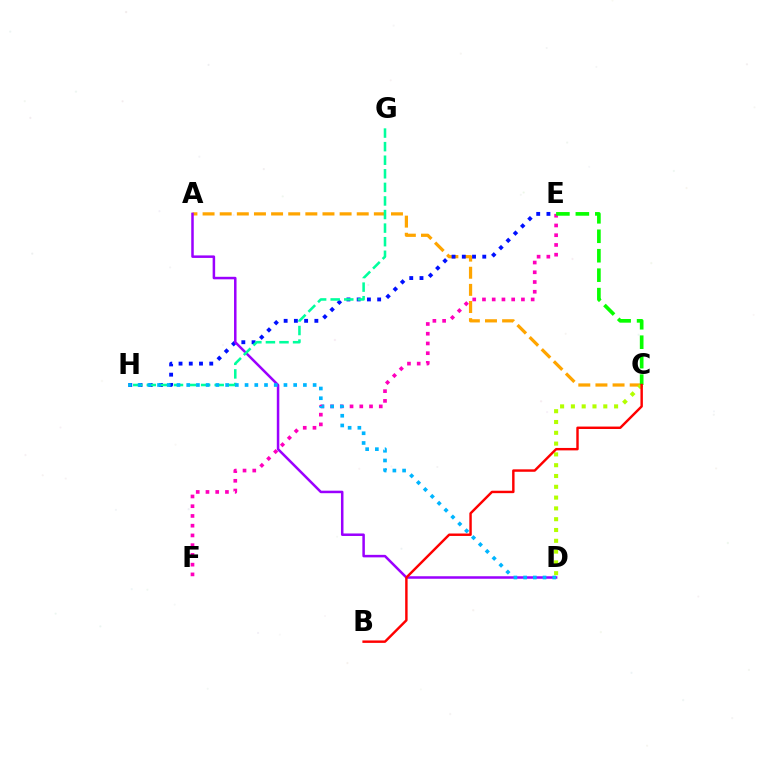{('A', 'C'): [{'color': '#ffa500', 'line_style': 'dashed', 'thickness': 2.33}], ('C', 'D'): [{'color': '#b3ff00', 'line_style': 'dotted', 'thickness': 2.93}], ('E', 'H'): [{'color': '#0010ff', 'line_style': 'dotted', 'thickness': 2.78}], ('E', 'F'): [{'color': '#ff00bd', 'line_style': 'dotted', 'thickness': 2.65}], ('A', 'D'): [{'color': '#9b00ff', 'line_style': 'solid', 'thickness': 1.81}], ('G', 'H'): [{'color': '#00ff9d', 'line_style': 'dashed', 'thickness': 1.84}], ('C', 'E'): [{'color': '#08ff00', 'line_style': 'dashed', 'thickness': 2.64}], ('B', 'C'): [{'color': '#ff0000', 'line_style': 'solid', 'thickness': 1.75}], ('D', 'H'): [{'color': '#00b5ff', 'line_style': 'dotted', 'thickness': 2.64}]}